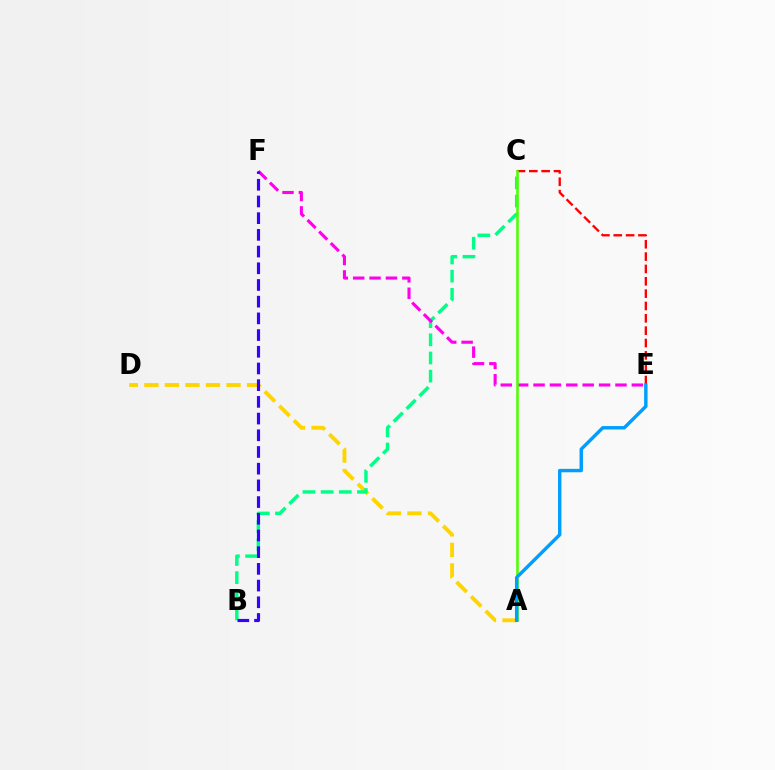{('A', 'D'): [{'color': '#ffd500', 'line_style': 'dashed', 'thickness': 2.79}], ('C', 'E'): [{'color': '#ff0000', 'line_style': 'dashed', 'thickness': 1.68}], ('B', 'C'): [{'color': '#00ff86', 'line_style': 'dashed', 'thickness': 2.47}], ('E', 'F'): [{'color': '#ff00ed', 'line_style': 'dashed', 'thickness': 2.23}], ('A', 'C'): [{'color': '#4fff00', 'line_style': 'solid', 'thickness': 1.84}], ('B', 'F'): [{'color': '#3700ff', 'line_style': 'dashed', 'thickness': 2.27}], ('A', 'E'): [{'color': '#009eff', 'line_style': 'solid', 'thickness': 2.46}]}